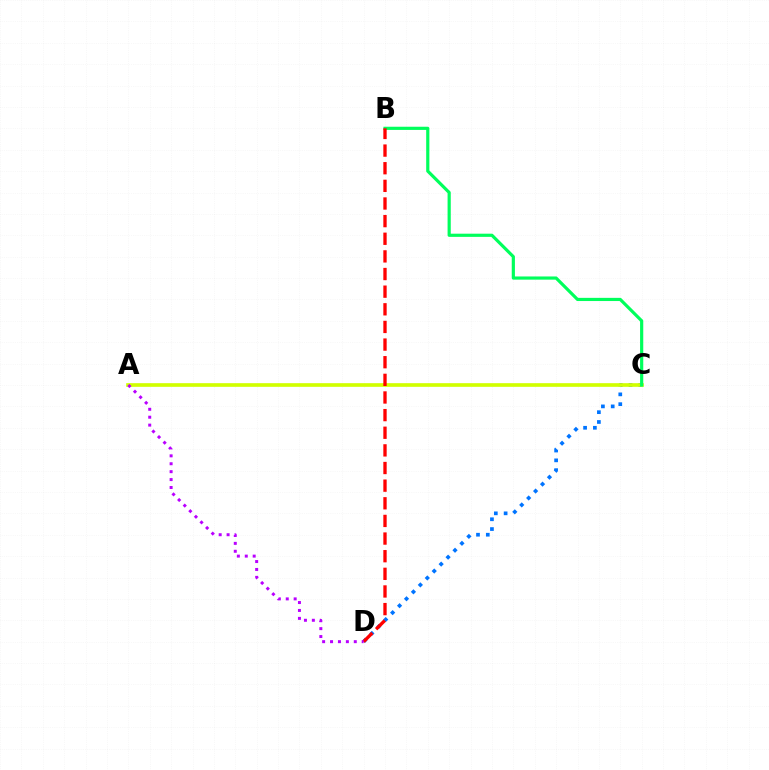{('C', 'D'): [{'color': '#0074ff', 'line_style': 'dotted', 'thickness': 2.66}], ('A', 'C'): [{'color': '#d1ff00', 'line_style': 'solid', 'thickness': 2.63}], ('B', 'C'): [{'color': '#00ff5c', 'line_style': 'solid', 'thickness': 2.29}], ('B', 'D'): [{'color': '#ff0000', 'line_style': 'dashed', 'thickness': 2.4}], ('A', 'D'): [{'color': '#b900ff', 'line_style': 'dotted', 'thickness': 2.15}]}